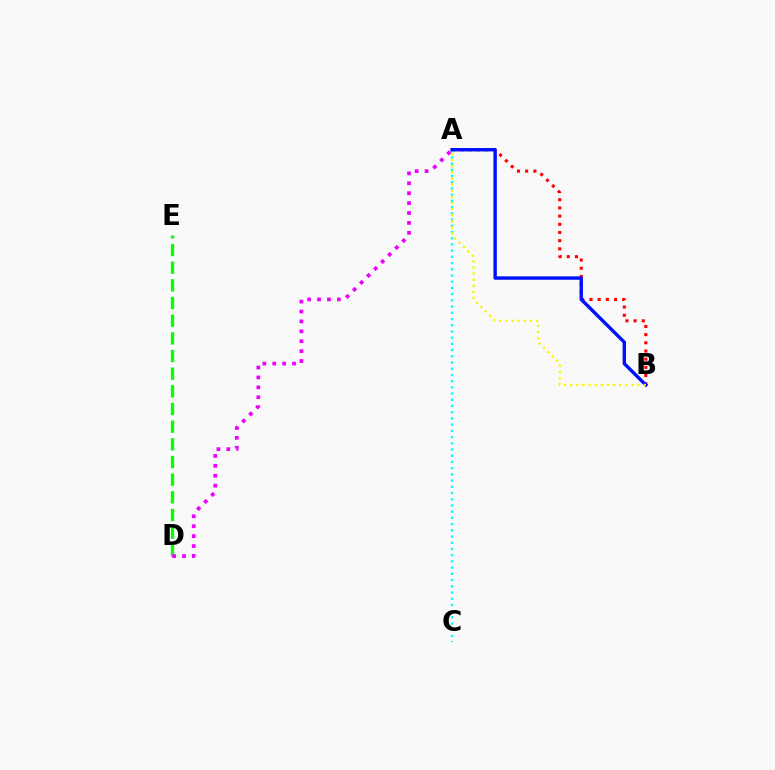{('A', 'B'): [{'color': '#ff0000', 'line_style': 'dotted', 'thickness': 2.22}, {'color': '#0010ff', 'line_style': 'solid', 'thickness': 2.45}, {'color': '#fcf500', 'line_style': 'dotted', 'thickness': 1.66}], ('A', 'C'): [{'color': '#00fff6', 'line_style': 'dotted', 'thickness': 1.69}], ('D', 'E'): [{'color': '#08ff00', 'line_style': 'dashed', 'thickness': 2.4}], ('A', 'D'): [{'color': '#ee00ff', 'line_style': 'dotted', 'thickness': 2.69}]}